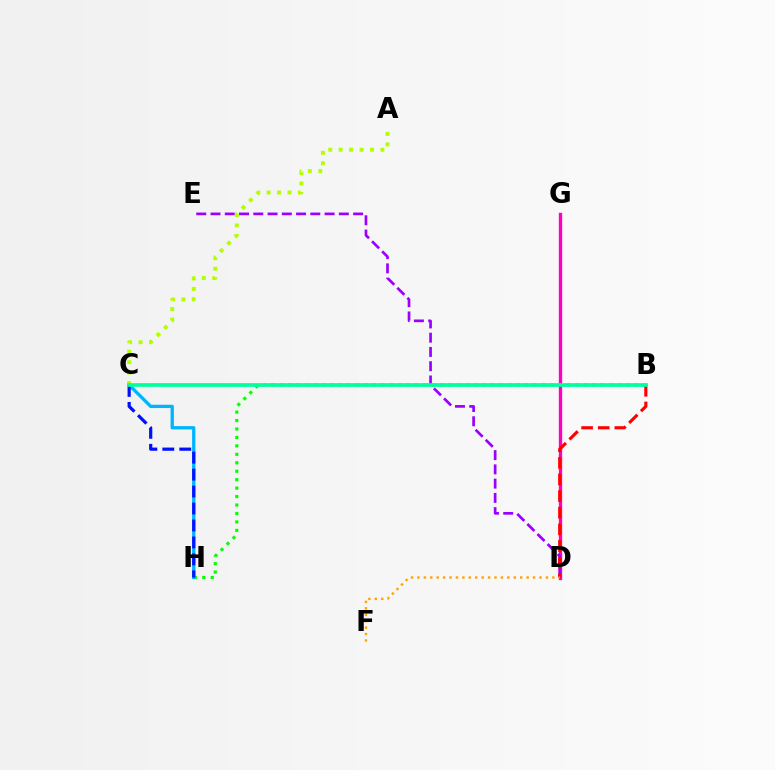{('B', 'H'): [{'color': '#08ff00', 'line_style': 'dotted', 'thickness': 2.3}], ('D', 'G'): [{'color': '#ff00bd', 'line_style': 'solid', 'thickness': 2.41}], ('D', 'E'): [{'color': '#9b00ff', 'line_style': 'dashed', 'thickness': 1.94}], ('C', 'H'): [{'color': '#00b5ff', 'line_style': 'solid', 'thickness': 2.38}, {'color': '#0010ff', 'line_style': 'dashed', 'thickness': 2.3}], ('A', 'C'): [{'color': '#b3ff00', 'line_style': 'dotted', 'thickness': 2.84}], ('B', 'D'): [{'color': '#ff0000', 'line_style': 'dashed', 'thickness': 2.26}], ('B', 'C'): [{'color': '#00ff9d', 'line_style': 'solid', 'thickness': 2.66}], ('D', 'F'): [{'color': '#ffa500', 'line_style': 'dotted', 'thickness': 1.75}]}